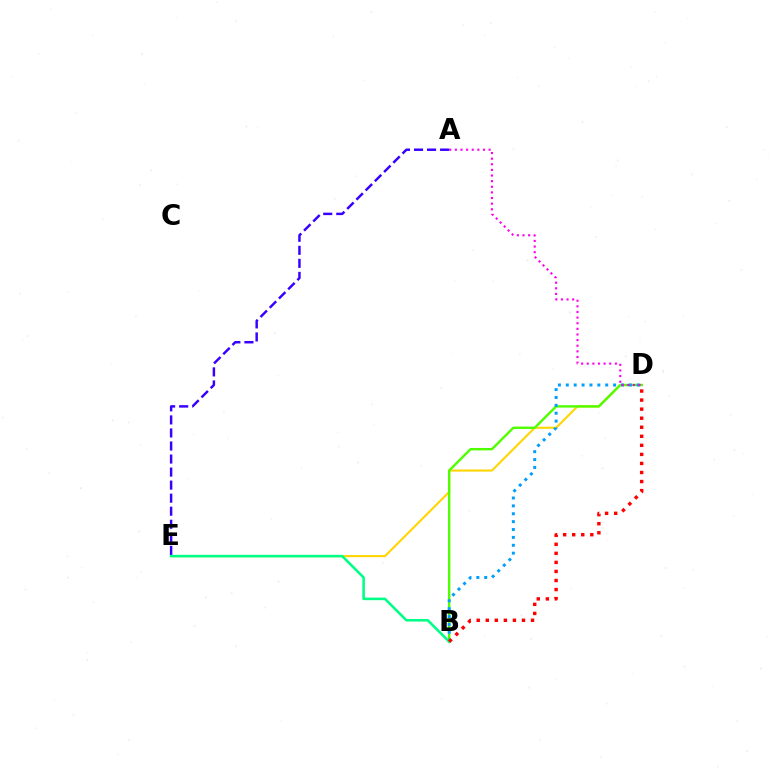{('D', 'E'): [{'color': '#ffd500', 'line_style': 'solid', 'thickness': 1.5}], ('B', 'D'): [{'color': '#4fff00', 'line_style': 'solid', 'thickness': 1.72}, {'color': '#009eff', 'line_style': 'dotted', 'thickness': 2.14}, {'color': '#ff0000', 'line_style': 'dotted', 'thickness': 2.46}], ('B', 'E'): [{'color': '#00ff86', 'line_style': 'solid', 'thickness': 1.85}], ('A', 'D'): [{'color': '#ff00ed', 'line_style': 'dotted', 'thickness': 1.53}], ('A', 'E'): [{'color': '#3700ff', 'line_style': 'dashed', 'thickness': 1.77}]}